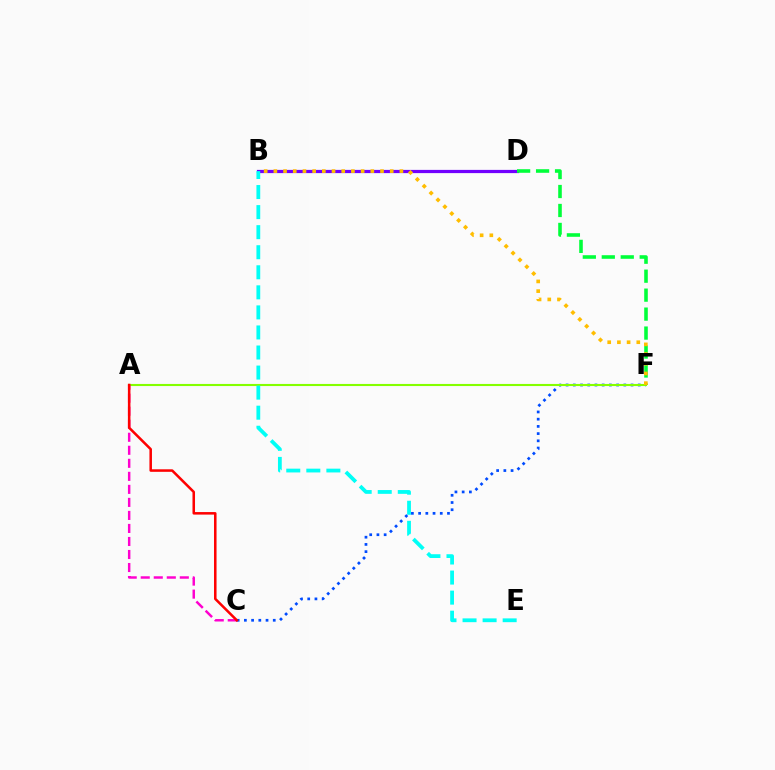{('C', 'F'): [{'color': '#004bff', 'line_style': 'dotted', 'thickness': 1.96}], ('B', 'D'): [{'color': '#7200ff', 'line_style': 'solid', 'thickness': 2.32}], ('D', 'F'): [{'color': '#00ff39', 'line_style': 'dashed', 'thickness': 2.58}], ('A', 'F'): [{'color': '#84ff00', 'line_style': 'solid', 'thickness': 1.52}], ('B', 'F'): [{'color': '#ffbd00', 'line_style': 'dotted', 'thickness': 2.63}], ('A', 'C'): [{'color': '#ff00cf', 'line_style': 'dashed', 'thickness': 1.77}, {'color': '#ff0000', 'line_style': 'solid', 'thickness': 1.82}], ('B', 'E'): [{'color': '#00fff6', 'line_style': 'dashed', 'thickness': 2.72}]}